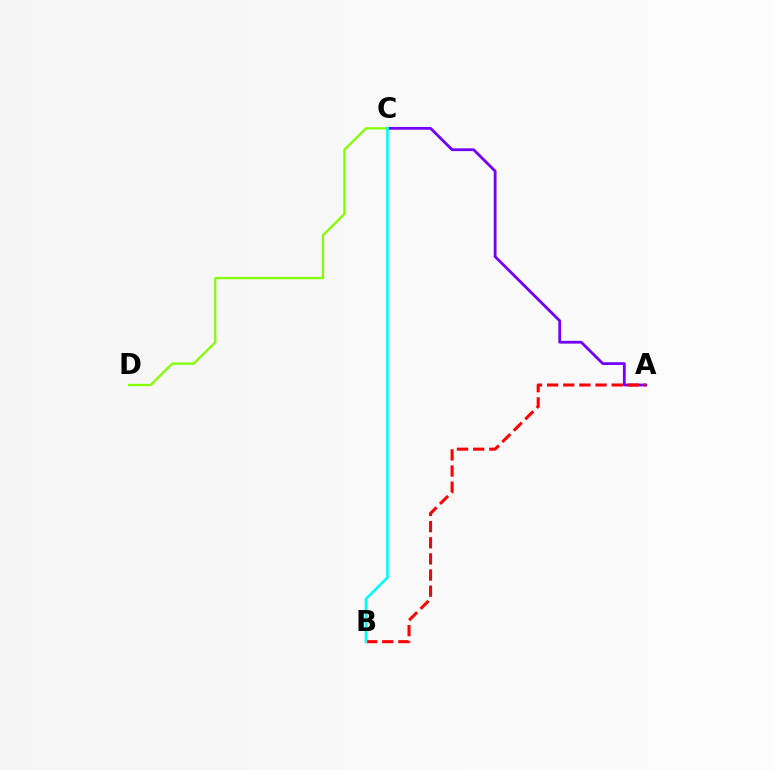{('A', 'C'): [{'color': '#7200ff', 'line_style': 'solid', 'thickness': 2.01}], ('C', 'D'): [{'color': '#84ff00', 'line_style': 'solid', 'thickness': 1.64}], ('A', 'B'): [{'color': '#ff0000', 'line_style': 'dashed', 'thickness': 2.19}], ('B', 'C'): [{'color': '#00fff6', 'line_style': 'solid', 'thickness': 1.87}]}